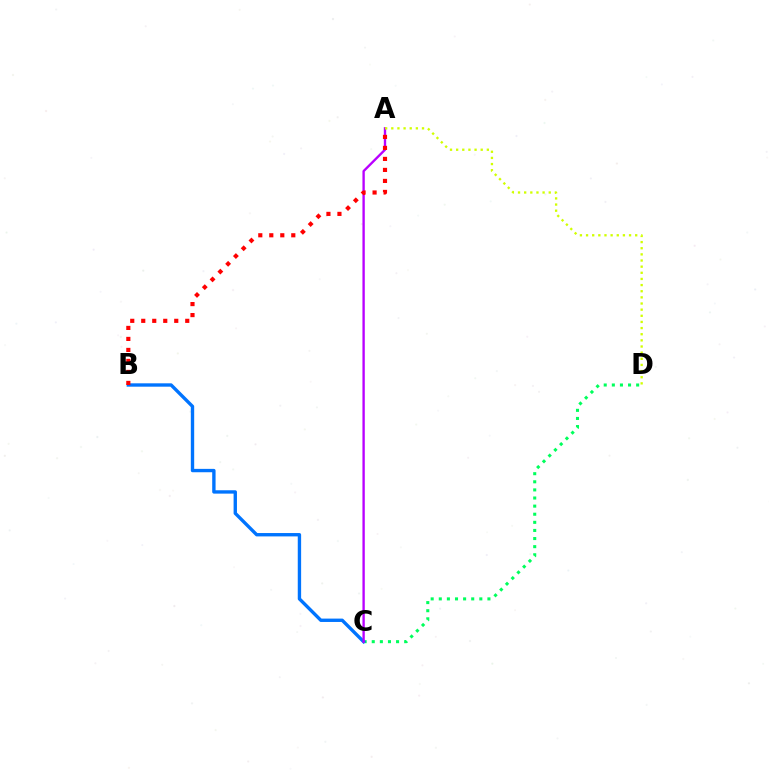{('C', 'D'): [{'color': '#00ff5c', 'line_style': 'dotted', 'thickness': 2.2}], ('B', 'C'): [{'color': '#0074ff', 'line_style': 'solid', 'thickness': 2.42}], ('A', 'C'): [{'color': '#b900ff', 'line_style': 'solid', 'thickness': 1.7}], ('A', 'D'): [{'color': '#d1ff00', 'line_style': 'dotted', 'thickness': 1.67}], ('A', 'B'): [{'color': '#ff0000', 'line_style': 'dotted', 'thickness': 2.99}]}